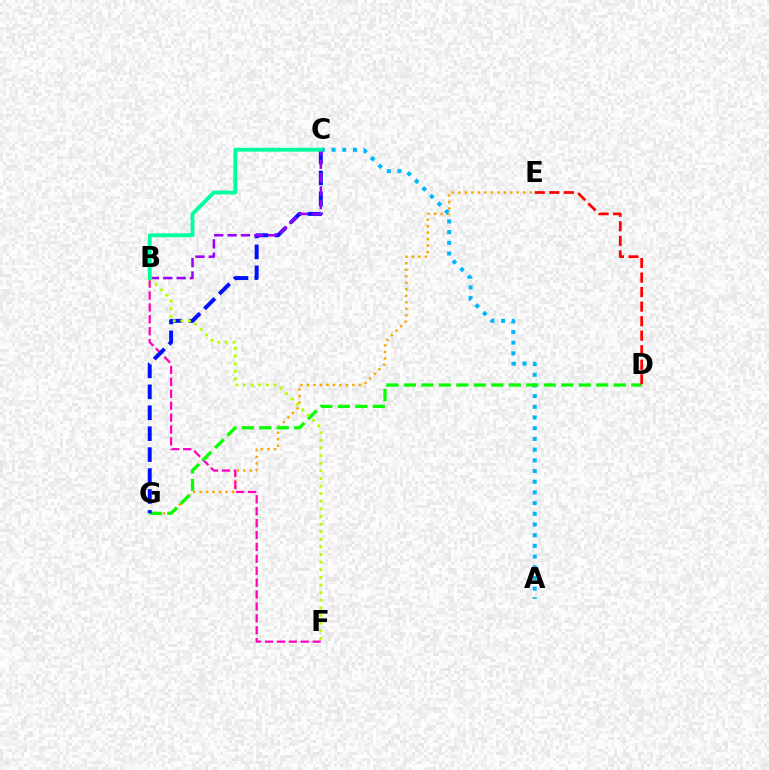{('E', 'G'): [{'color': '#ffa500', 'line_style': 'dotted', 'thickness': 1.77}], ('A', 'C'): [{'color': '#00b5ff', 'line_style': 'dotted', 'thickness': 2.91}], ('B', 'F'): [{'color': '#ff00bd', 'line_style': 'dashed', 'thickness': 1.62}, {'color': '#b3ff00', 'line_style': 'dotted', 'thickness': 2.07}], ('D', 'G'): [{'color': '#08ff00', 'line_style': 'dashed', 'thickness': 2.38}], ('C', 'G'): [{'color': '#0010ff', 'line_style': 'dashed', 'thickness': 2.84}], ('B', 'C'): [{'color': '#9b00ff', 'line_style': 'dashed', 'thickness': 1.82}, {'color': '#00ff9d', 'line_style': 'solid', 'thickness': 2.76}], ('D', 'E'): [{'color': '#ff0000', 'line_style': 'dashed', 'thickness': 1.97}]}